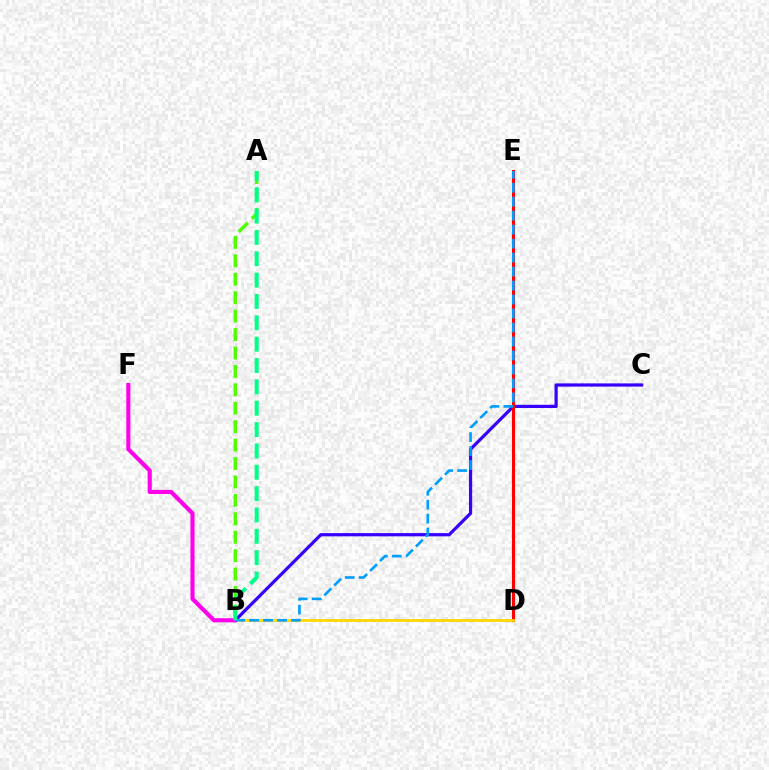{('B', 'C'): [{'color': '#3700ff', 'line_style': 'solid', 'thickness': 2.32}], ('A', 'B'): [{'color': '#4fff00', 'line_style': 'dashed', 'thickness': 2.5}, {'color': '#00ff86', 'line_style': 'dashed', 'thickness': 2.9}], ('D', 'E'): [{'color': '#ff0000', 'line_style': 'solid', 'thickness': 2.25}], ('B', 'D'): [{'color': '#ffd500', 'line_style': 'solid', 'thickness': 1.97}], ('B', 'F'): [{'color': '#ff00ed', 'line_style': 'solid', 'thickness': 2.96}], ('B', 'E'): [{'color': '#009eff', 'line_style': 'dashed', 'thickness': 1.9}]}